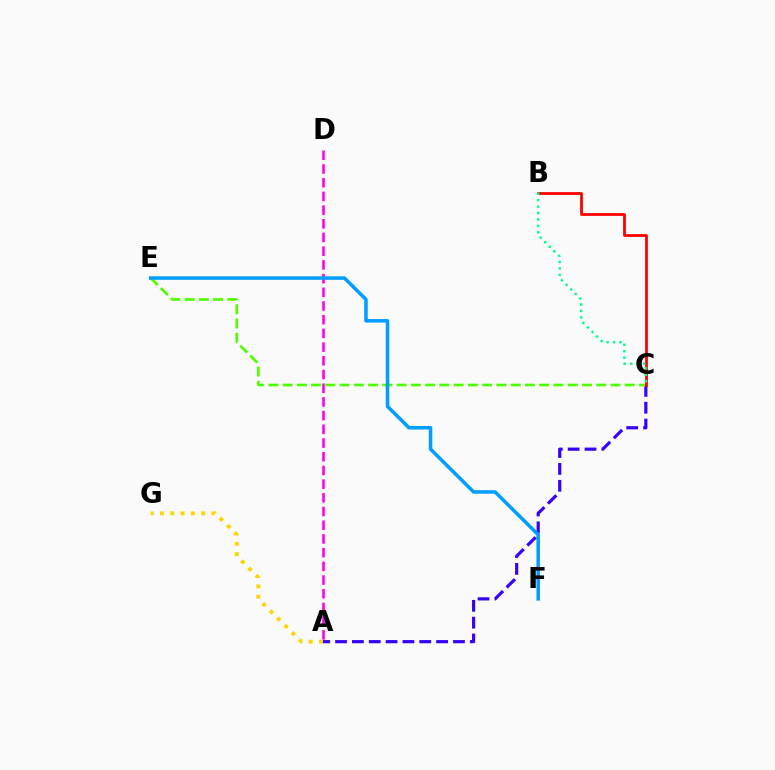{('A', 'C'): [{'color': '#3700ff', 'line_style': 'dashed', 'thickness': 2.29}], ('A', 'D'): [{'color': '#ff00ed', 'line_style': 'dashed', 'thickness': 1.86}], ('C', 'E'): [{'color': '#4fff00', 'line_style': 'dashed', 'thickness': 1.94}], ('B', 'C'): [{'color': '#ff0000', 'line_style': 'solid', 'thickness': 2.0}, {'color': '#00ff86', 'line_style': 'dotted', 'thickness': 1.75}], ('E', 'F'): [{'color': '#009eff', 'line_style': 'solid', 'thickness': 2.53}], ('A', 'G'): [{'color': '#ffd500', 'line_style': 'dotted', 'thickness': 2.8}]}